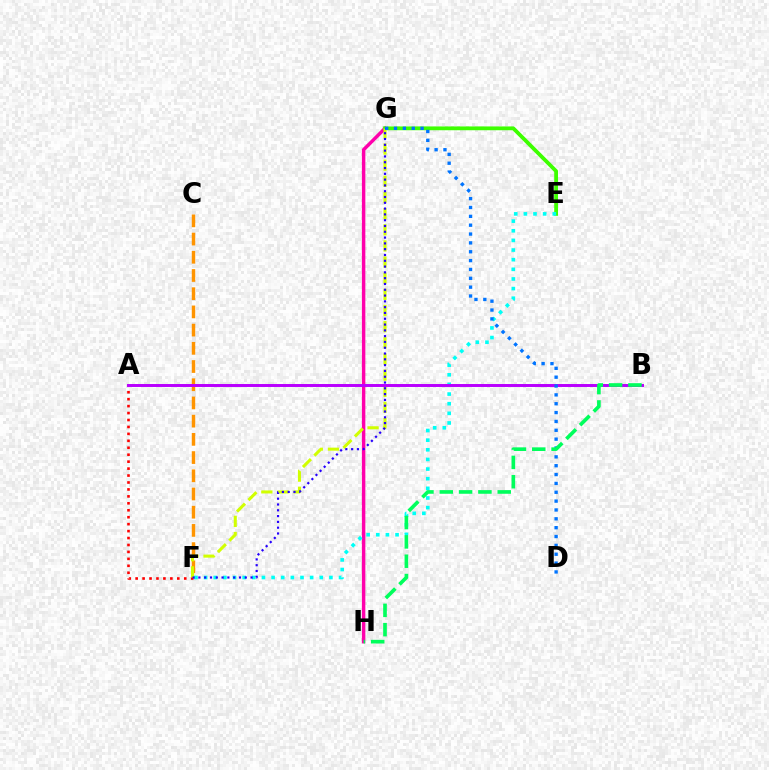{('A', 'F'): [{'color': '#ff0000', 'line_style': 'dotted', 'thickness': 1.89}], ('C', 'F'): [{'color': '#ff9400', 'line_style': 'dashed', 'thickness': 2.47}], ('G', 'H'): [{'color': '#ff00ac', 'line_style': 'solid', 'thickness': 2.48}], ('E', 'G'): [{'color': '#3dff00', 'line_style': 'solid', 'thickness': 2.74}], ('E', 'F'): [{'color': '#00fff6', 'line_style': 'dotted', 'thickness': 2.62}], ('F', 'G'): [{'color': '#d1ff00', 'line_style': 'dashed', 'thickness': 2.19}, {'color': '#2500ff', 'line_style': 'dotted', 'thickness': 1.58}], ('A', 'B'): [{'color': '#b900ff', 'line_style': 'solid', 'thickness': 2.13}], ('D', 'G'): [{'color': '#0074ff', 'line_style': 'dotted', 'thickness': 2.41}], ('B', 'H'): [{'color': '#00ff5c', 'line_style': 'dashed', 'thickness': 2.63}]}